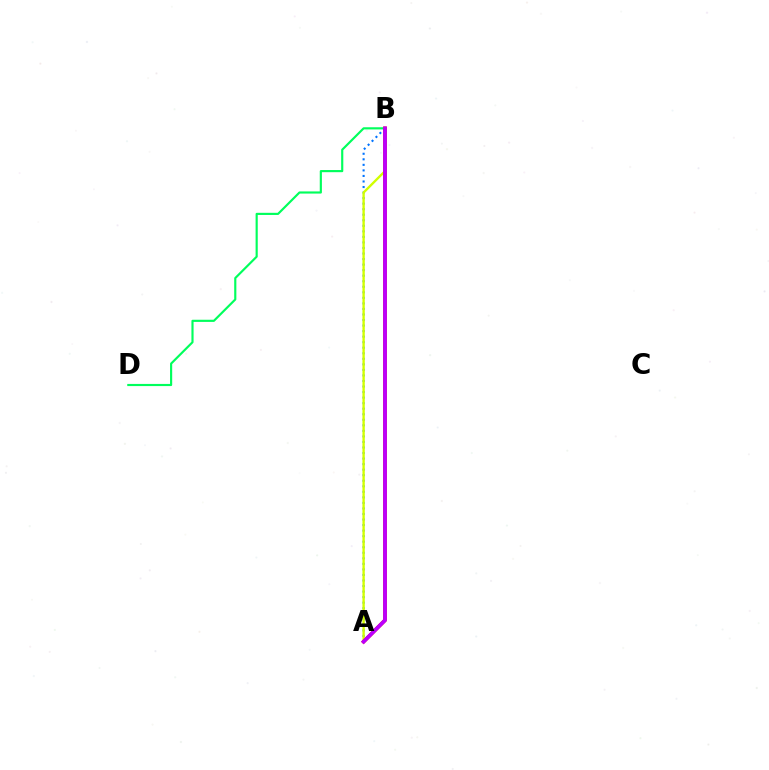{('A', 'B'): [{'color': '#0074ff', 'line_style': 'dotted', 'thickness': 1.51}, {'color': '#d1ff00', 'line_style': 'solid', 'thickness': 1.69}, {'color': '#ff0000', 'line_style': 'solid', 'thickness': 2.63}, {'color': '#b900ff', 'line_style': 'solid', 'thickness': 2.65}], ('B', 'D'): [{'color': '#00ff5c', 'line_style': 'solid', 'thickness': 1.55}]}